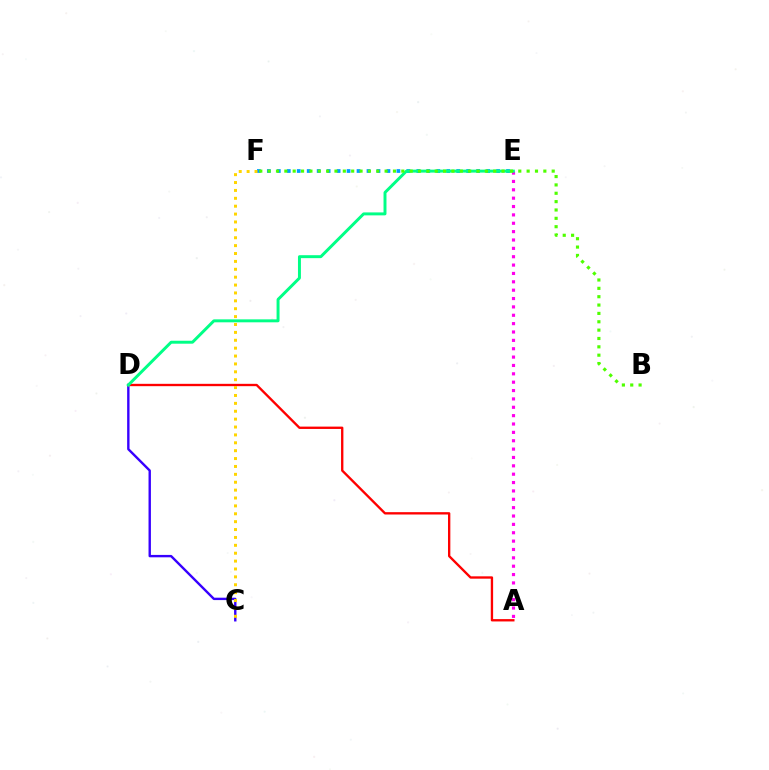{('E', 'F'): [{'color': '#009eff', 'line_style': 'dotted', 'thickness': 2.71}], ('A', 'E'): [{'color': '#ff00ed', 'line_style': 'dotted', 'thickness': 2.27}], ('C', 'D'): [{'color': '#3700ff', 'line_style': 'solid', 'thickness': 1.72}], ('A', 'D'): [{'color': '#ff0000', 'line_style': 'solid', 'thickness': 1.69}], ('D', 'E'): [{'color': '#00ff86', 'line_style': 'solid', 'thickness': 2.13}], ('B', 'F'): [{'color': '#4fff00', 'line_style': 'dotted', 'thickness': 2.27}], ('C', 'F'): [{'color': '#ffd500', 'line_style': 'dotted', 'thickness': 2.14}]}